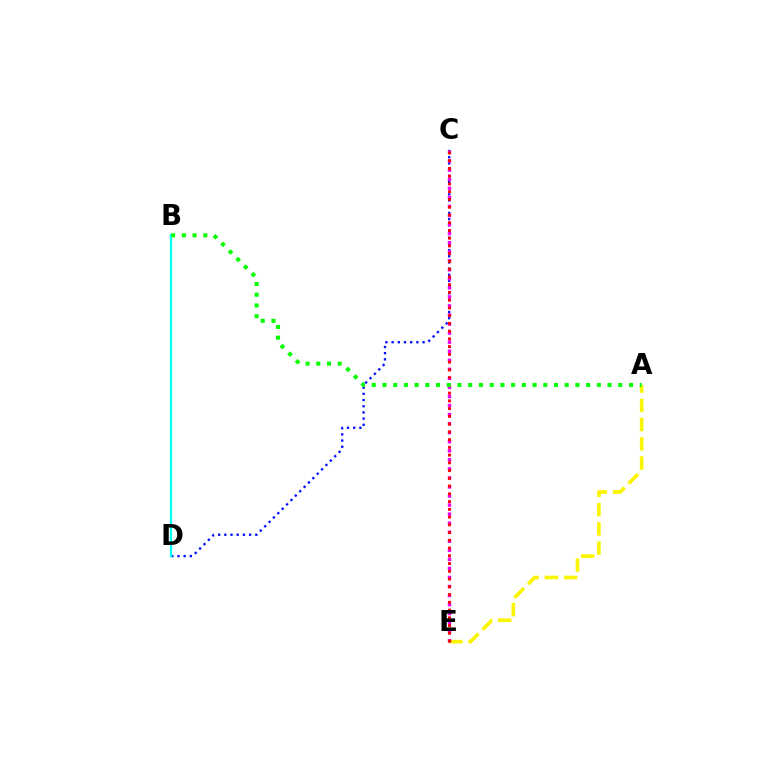{('A', 'E'): [{'color': '#fcf500', 'line_style': 'dashed', 'thickness': 2.61}], ('C', 'D'): [{'color': '#0010ff', 'line_style': 'dotted', 'thickness': 1.68}], ('C', 'E'): [{'color': '#ee00ff', 'line_style': 'dotted', 'thickness': 2.46}, {'color': '#ff0000', 'line_style': 'dotted', 'thickness': 2.1}], ('B', 'D'): [{'color': '#00fff6', 'line_style': 'solid', 'thickness': 1.65}], ('A', 'B'): [{'color': '#08ff00', 'line_style': 'dotted', 'thickness': 2.91}]}